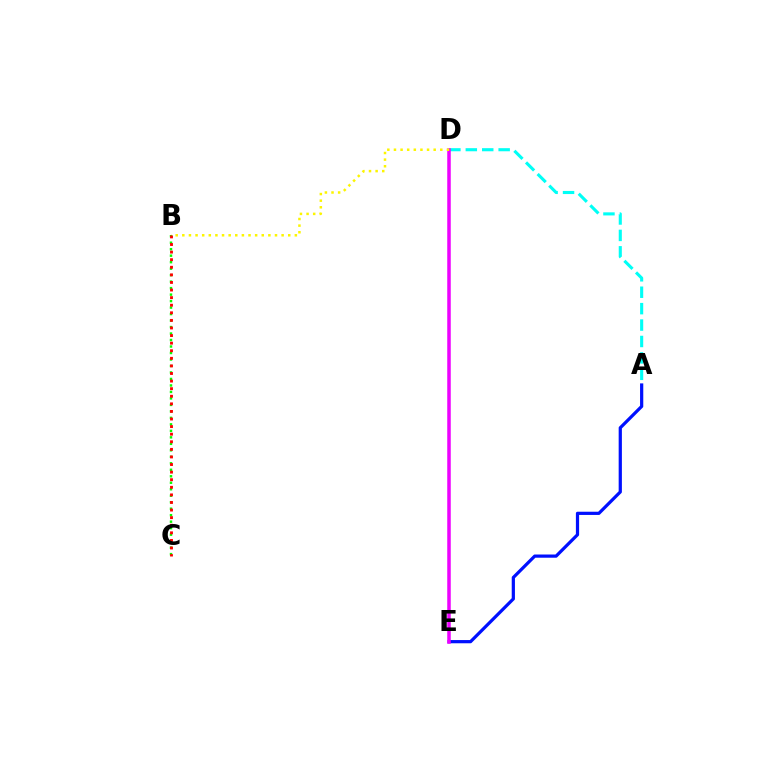{('A', 'D'): [{'color': '#00fff6', 'line_style': 'dashed', 'thickness': 2.23}], ('A', 'E'): [{'color': '#0010ff', 'line_style': 'solid', 'thickness': 2.32}], ('B', 'C'): [{'color': '#08ff00', 'line_style': 'dotted', 'thickness': 1.76}, {'color': '#ff0000', 'line_style': 'dotted', 'thickness': 2.06}], ('D', 'E'): [{'color': '#ee00ff', 'line_style': 'solid', 'thickness': 2.53}], ('B', 'D'): [{'color': '#fcf500', 'line_style': 'dotted', 'thickness': 1.8}]}